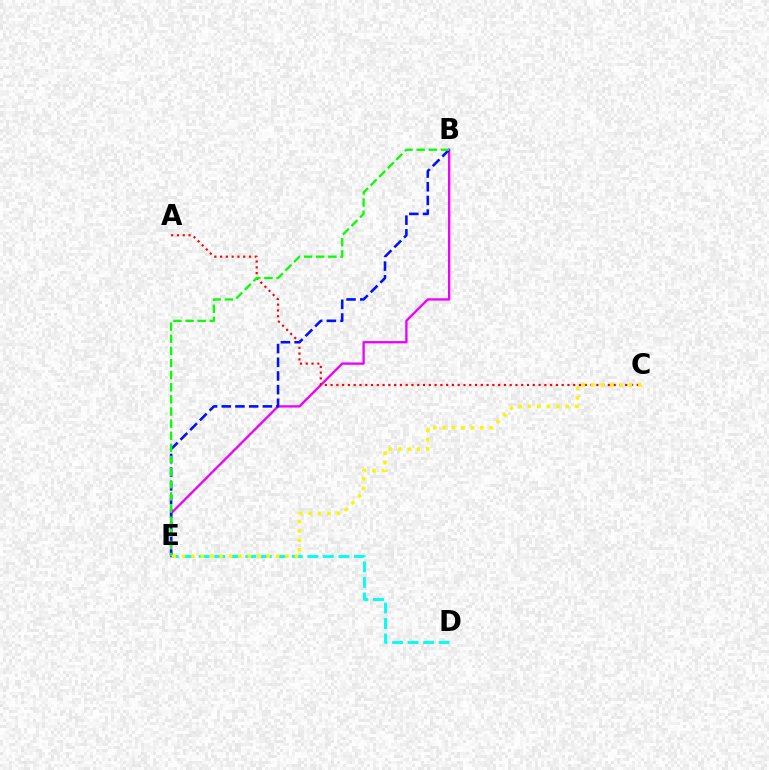{('B', 'E'): [{'color': '#ee00ff', 'line_style': 'solid', 'thickness': 1.69}, {'color': '#0010ff', 'line_style': 'dashed', 'thickness': 1.86}, {'color': '#08ff00', 'line_style': 'dashed', 'thickness': 1.65}], ('A', 'C'): [{'color': '#ff0000', 'line_style': 'dotted', 'thickness': 1.57}], ('D', 'E'): [{'color': '#00fff6', 'line_style': 'dashed', 'thickness': 2.11}], ('C', 'E'): [{'color': '#fcf500', 'line_style': 'dotted', 'thickness': 2.56}]}